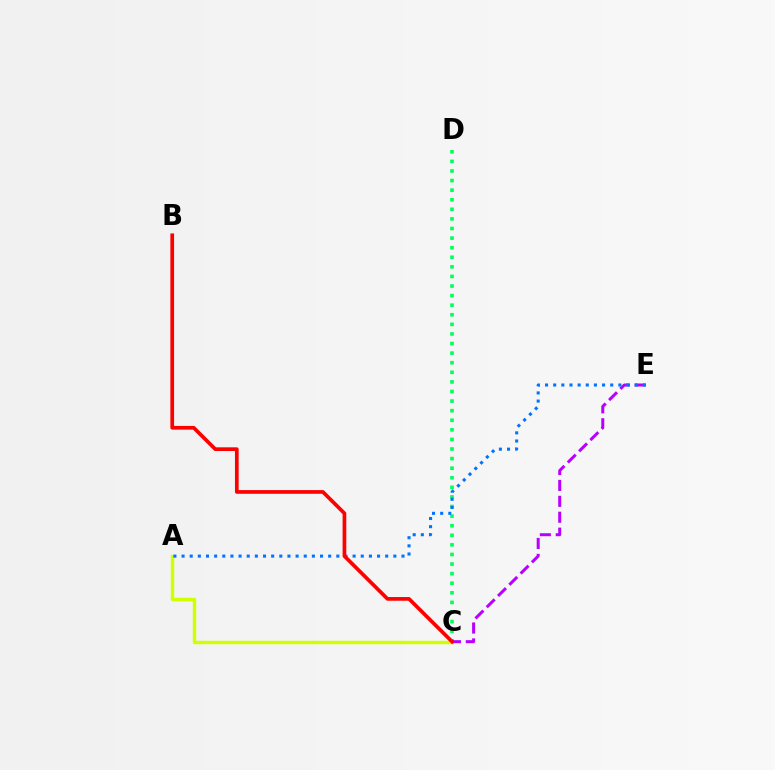{('A', 'C'): [{'color': '#d1ff00', 'line_style': 'solid', 'thickness': 2.47}], ('C', 'D'): [{'color': '#00ff5c', 'line_style': 'dotted', 'thickness': 2.6}], ('C', 'E'): [{'color': '#b900ff', 'line_style': 'dashed', 'thickness': 2.16}], ('A', 'E'): [{'color': '#0074ff', 'line_style': 'dotted', 'thickness': 2.21}], ('B', 'C'): [{'color': '#ff0000', 'line_style': 'solid', 'thickness': 2.67}]}